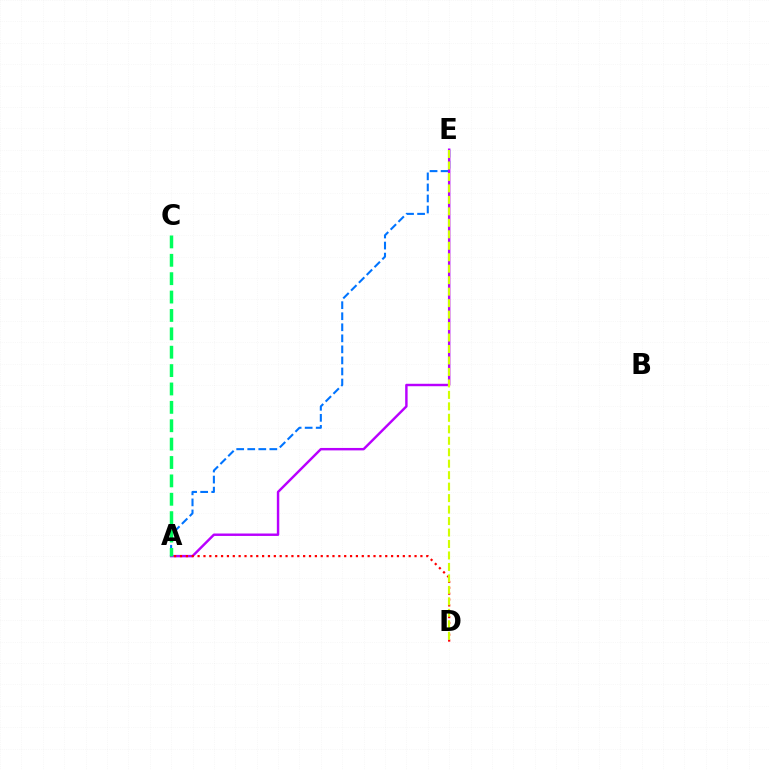{('A', 'E'): [{'color': '#0074ff', 'line_style': 'dashed', 'thickness': 1.5}, {'color': '#b900ff', 'line_style': 'solid', 'thickness': 1.76}], ('A', 'D'): [{'color': '#ff0000', 'line_style': 'dotted', 'thickness': 1.59}], ('D', 'E'): [{'color': '#d1ff00', 'line_style': 'dashed', 'thickness': 1.56}], ('A', 'C'): [{'color': '#00ff5c', 'line_style': 'dashed', 'thickness': 2.5}]}